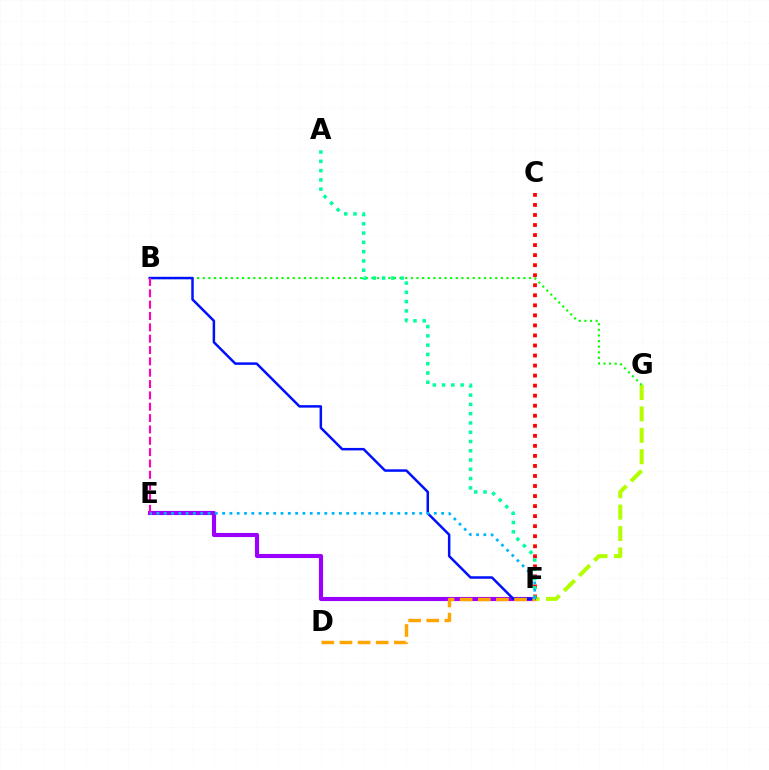{('E', 'F'): [{'color': '#9b00ff', 'line_style': 'solid', 'thickness': 2.97}, {'color': '#00b5ff', 'line_style': 'dotted', 'thickness': 1.98}], ('F', 'G'): [{'color': '#b3ff00', 'line_style': 'dashed', 'thickness': 2.91}], ('B', 'G'): [{'color': '#08ff00', 'line_style': 'dotted', 'thickness': 1.53}], ('B', 'F'): [{'color': '#0010ff', 'line_style': 'solid', 'thickness': 1.8}], ('C', 'F'): [{'color': '#ff0000', 'line_style': 'dotted', 'thickness': 2.73}], ('D', 'F'): [{'color': '#ffa500', 'line_style': 'dashed', 'thickness': 2.46}], ('A', 'F'): [{'color': '#00ff9d', 'line_style': 'dotted', 'thickness': 2.52}], ('B', 'E'): [{'color': '#ff00bd', 'line_style': 'dashed', 'thickness': 1.54}]}